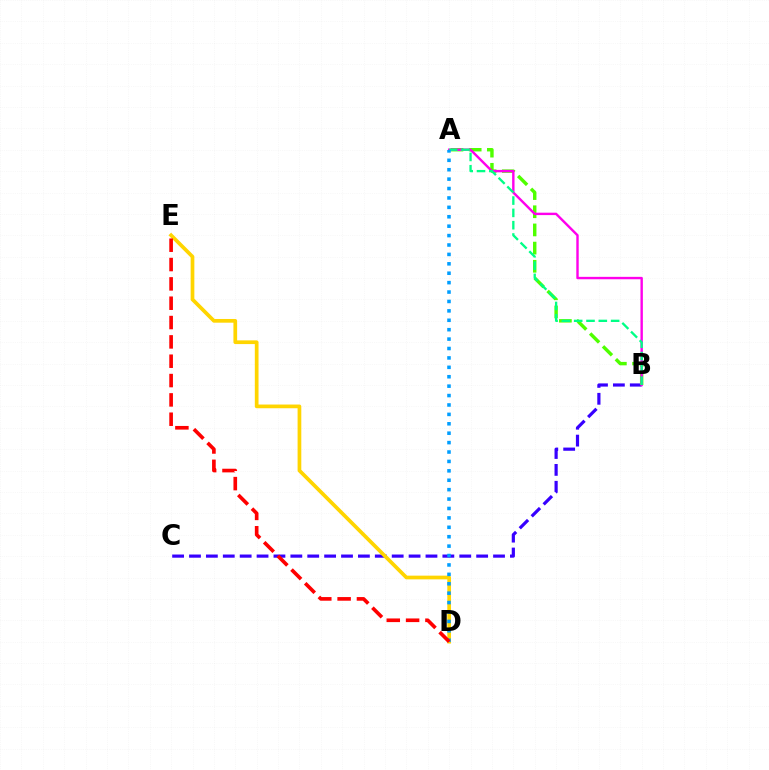{('B', 'C'): [{'color': '#3700ff', 'line_style': 'dashed', 'thickness': 2.29}], ('A', 'B'): [{'color': '#4fff00', 'line_style': 'dashed', 'thickness': 2.47}, {'color': '#ff00ed', 'line_style': 'solid', 'thickness': 1.73}, {'color': '#00ff86', 'line_style': 'dashed', 'thickness': 1.67}], ('D', 'E'): [{'color': '#ffd500', 'line_style': 'solid', 'thickness': 2.67}, {'color': '#ff0000', 'line_style': 'dashed', 'thickness': 2.63}], ('A', 'D'): [{'color': '#009eff', 'line_style': 'dotted', 'thickness': 2.56}]}